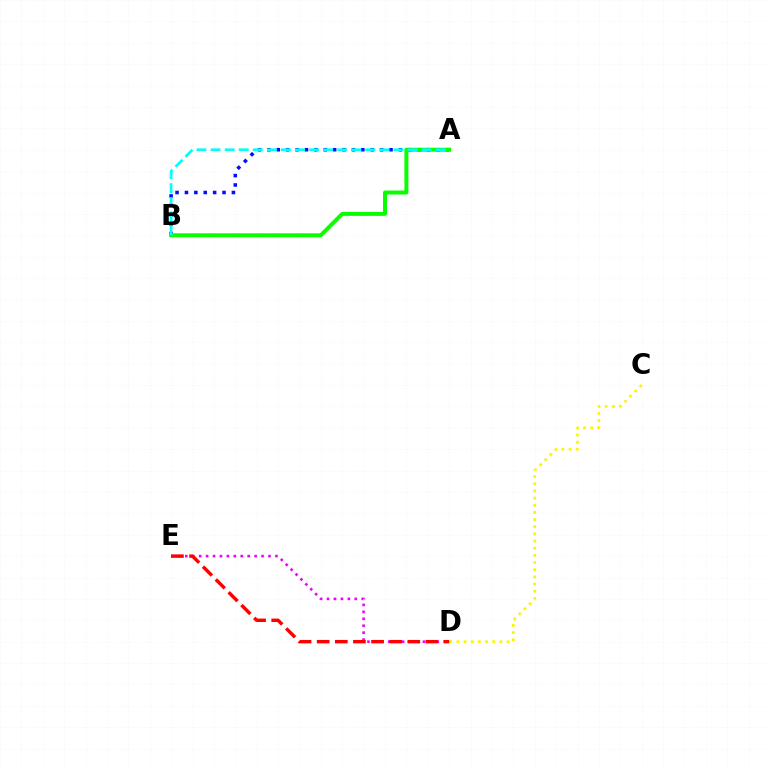{('A', 'B'): [{'color': '#0010ff', 'line_style': 'dotted', 'thickness': 2.55}, {'color': '#08ff00', 'line_style': 'solid', 'thickness': 2.87}, {'color': '#00fff6', 'line_style': 'dashed', 'thickness': 1.91}], ('C', 'D'): [{'color': '#fcf500', 'line_style': 'dotted', 'thickness': 1.95}], ('D', 'E'): [{'color': '#ee00ff', 'line_style': 'dotted', 'thickness': 1.88}, {'color': '#ff0000', 'line_style': 'dashed', 'thickness': 2.46}]}